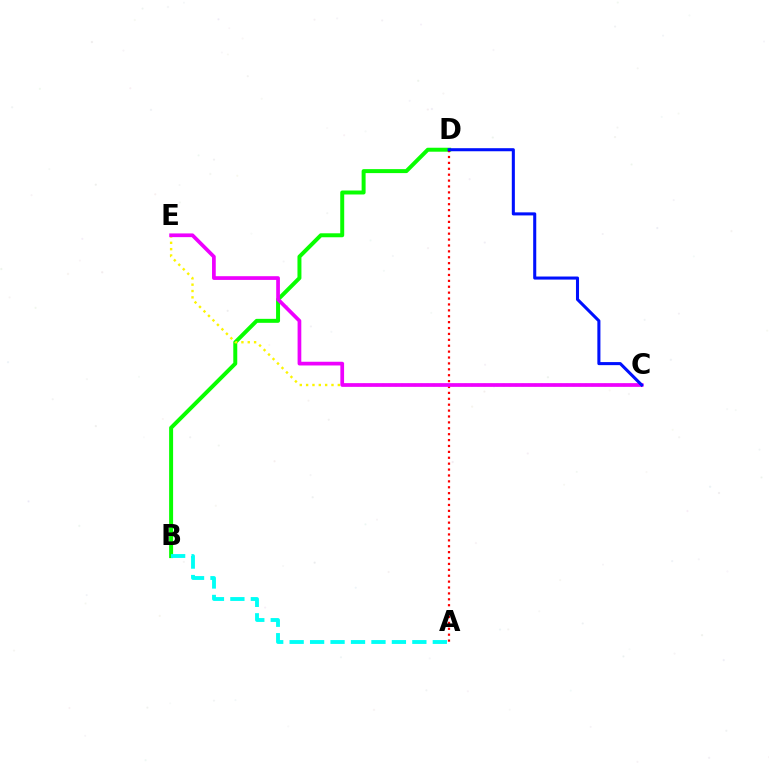{('B', 'D'): [{'color': '#08ff00', 'line_style': 'solid', 'thickness': 2.86}], ('C', 'E'): [{'color': '#fcf500', 'line_style': 'dotted', 'thickness': 1.72}, {'color': '#ee00ff', 'line_style': 'solid', 'thickness': 2.68}], ('A', 'D'): [{'color': '#ff0000', 'line_style': 'dotted', 'thickness': 1.6}], ('A', 'B'): [{'color': '#00fff6', 'line_style': 'dashed', 'thickness': 2.78}], ('C', 'D'): [{'color': '#0010ff', 'line_style': 'solid', 'thickness': 2.2}]}